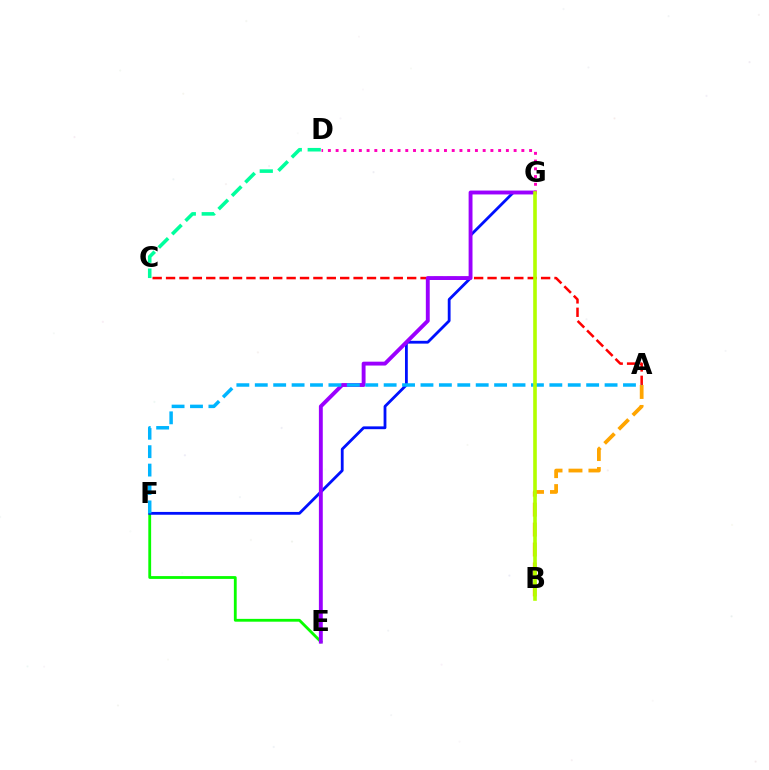{('A', 'C'): [{'color': '#ff0000', 'line_style': 'dashed', 'thickness': 1.82}], ('C', 'D'): [{'color': '#00ff9d', 'line_style': 'dashed', 'thickness': 2.57}], ('E', 'F'): [{'color': '#08ff00', 'line_style': 'solid', 'thickness': 2.03}], ('F', 'G'): [{'color': '#0010ff', 'line_style': 'solid', 'thickness': 2.02}], ('A', 'B'): [{'color': '#ffa500', 'line_style': 'dashed', 'thickness': 2.71}], ('E', 'G'): [{'color': '#9b00ff', 'line_style': 'solid', 'thickness': 2.8}], ('D', 'G'): [{'color': '#ff00bd', 'line_style': 'dotted', 'thickness': 2.1}], ('A', 'F'): [{'color': '#00b5ff', 'line_style': 'dashed', 'thickness': 2.5}], ('B', 'G'): [{'color': '#b3ff00', 'line_style': 'solid', 'thickness': 2.6}]}